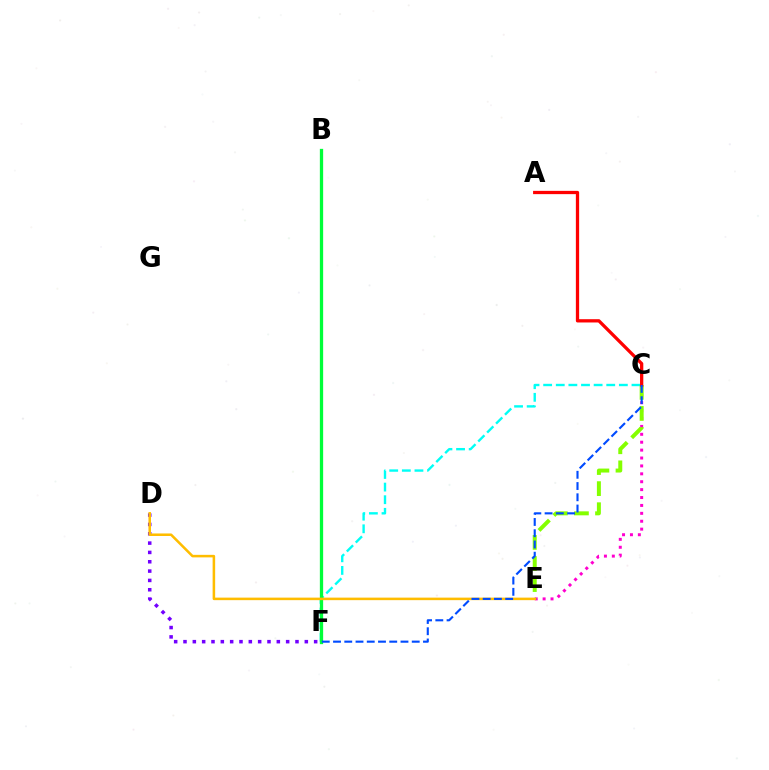{('C', 'E'): [{'color': '#ff00cf', 'line_style': 'dotted', 'thickness': 2.15}, {'color': '#84ff00', 'line_style': 'dashed', 'thickness': 2.86}], ('C', 'F'): [{'color': '#00fff6', 'line_style': 'dashed', 'thickness': 1.71}, {'color': '#004bff', 'line_style': 'dashed', 'thickness': 1.53}], ('D', 'F'): [{'color': '#7200ff', 'line_style': 'dotted', 'thickness': 2.54}], ('B', 'F'): [{'color': '#00ff39', 'line_style': 'solid', 'thickness': 2.37}], ('D', 'E'): [{'color': '#ffbd00', 'line_style': 'solid', 'thickness': 1.82}], ('A', 'C'): [{'color': '#ff0000', 'line_style': 'solid', 'thickness': 2.36}]}